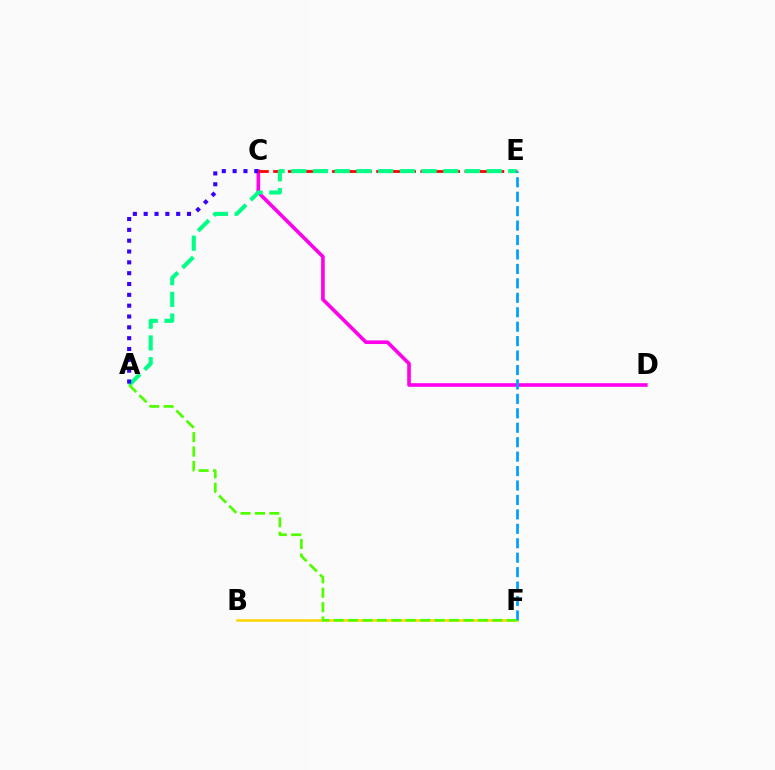{('B', 'F'): [{'color': '#ffd500', 'line_style': 'solid', 'thickness': 1.83}], ('C', 'D'): [{'color': '#ff00ed', 'line_style': 'solid', 'thickness': 2.61}], ('C', 'E'): [{'color': '#ff0000', 'line_style': 'dashed', 'thickness': 2.0}], ('A', 'E'): [{'color': '#00ff86', 'line_style': 'dashed', 'thickness': 2.95}], ('E', 'F'): [{'color': '#009eff', 'line_style': 'dashed', 'thickness': 1.96}], ('A', 'C'): [{'color': '#3700ff', 'line_style': 'dotted', 'thickness': 2.94}], ('A', 'F'): [{'color': '#4fff00', 'line_style': 'dashed', 'thickness': 1.96}]}